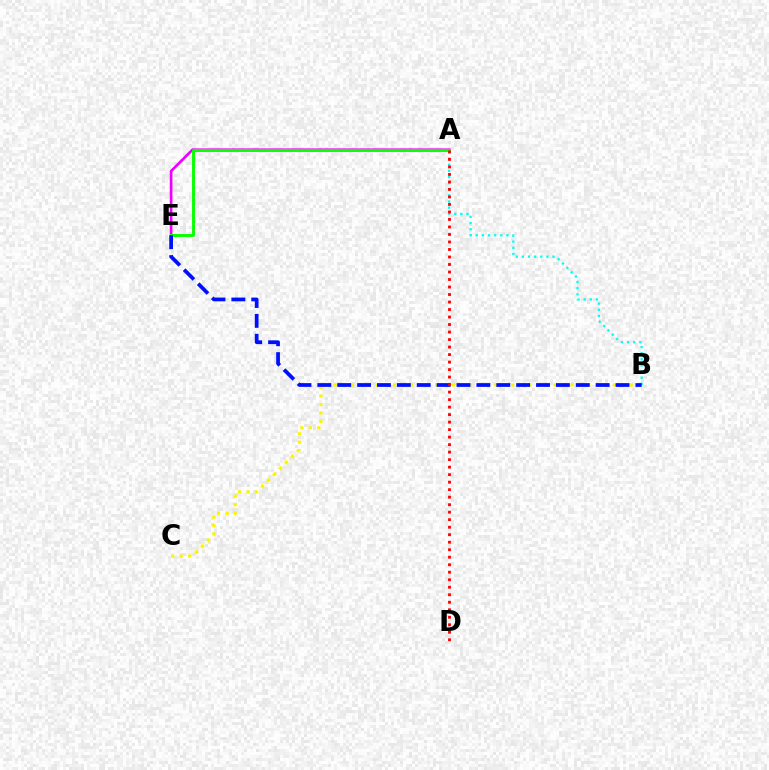{('B', 'C'): [{'color': '#fcf500', 'line_style': 'dotted', 'thickness': 2.3}], ('A', 'B'): [{'color': '#00fff6', 'line_style': 'dotted', 'thickness': 1.67}], ('A', 'E'): [{'color': '#ee00ff', 'line_style': 'solid', 'thickness': 1.92}, {'color': '#08ff00', 'line_style': 'solid', 'thickness': 2.09}], ('B', 'E'): [{'color': '#0010ff', 'line_style': 'dashed', 'thickness': 2.7}], ('A', 'D'): [{'color': '#ff0000', 'line_style': 'dotted', 'thickness': 2.04}]}